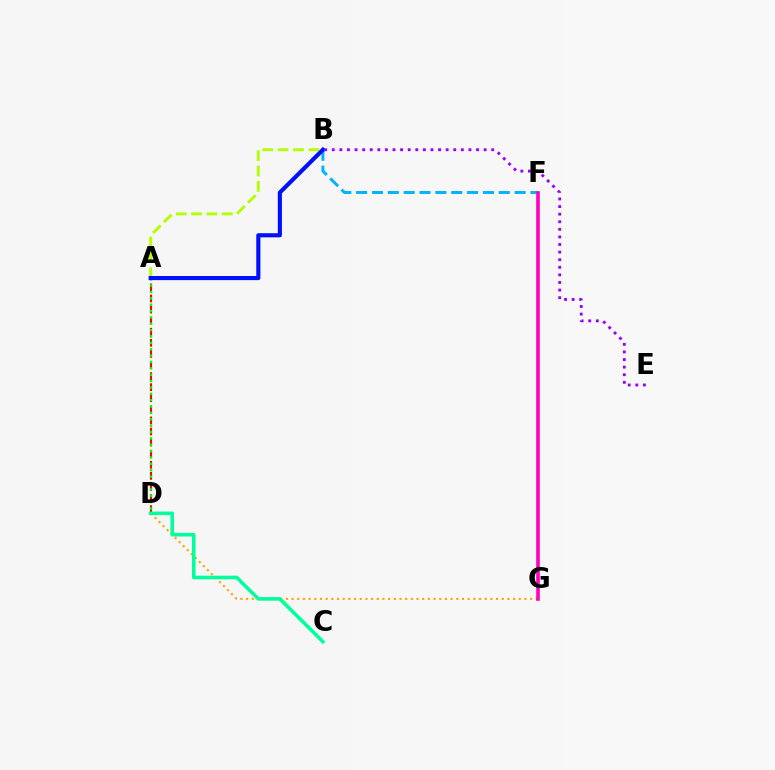{('A', 'D'): [{'color': '#ff0000', 'line_style': 'dashed', 'thickness': 1.51}, {'color': '#08ff00', 'line_style': 'dotted', 'thickness': 1.73}], ('D', 'G'): [{'color': '#ffa500', 'line_style': 'dotted', 'thickness': 1.54}], ('C', 'D'): [{'color': '#00ff9d', 'line_style': 'solid', 'thickness': 2.58}], ('B', 'F'): [{'color': '#00b5ff', 'line_style': 'dashed', 'thickness': 2.15}], ('F', 'G'): [{'color': '#ff00bd', 'line_style': 'solid', 'thickness': 2.59}], ('A', 'B'): [{'color': '#b3ff00', 'line_style': 'dashed', 'thickness': 2.09}, {'color': '#0010ff', 'line_style': 'solid', 'thickness': 2.97}], ('B', 'E'): [{'color': '#9b00ff', 'line_style': 'dotted', 'thickness': 2.06}]}